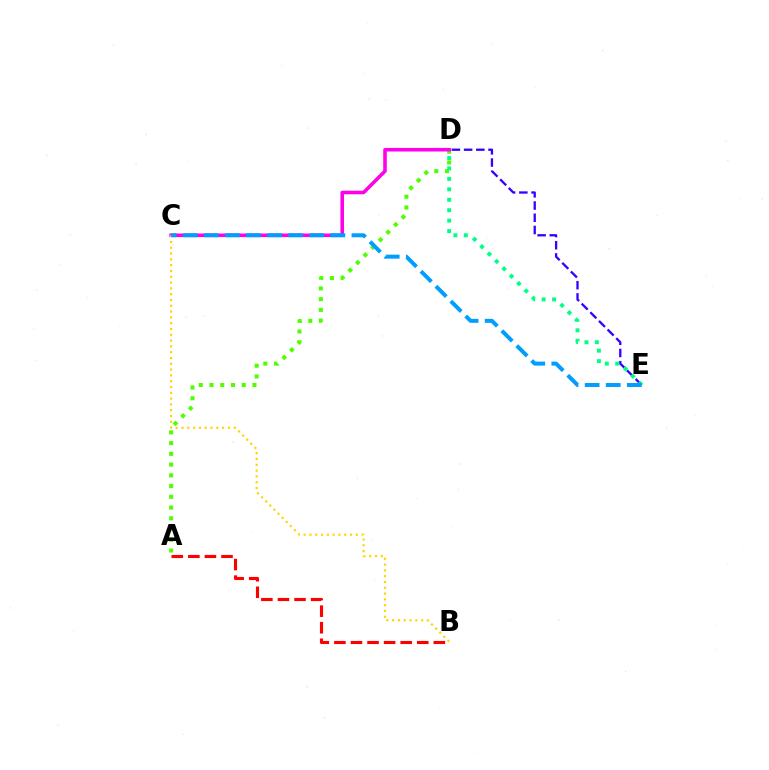{('A', 'D'): [{'color': '#4fff00', 'line_style': 'dotted', 'thickness': 2.92}], ('C', 'D'): [{'color': '#ff00ed', 'line_style': 'solid', 'thickness': 2.56}], ('D', 'E'): [{'color': '#3700ff', 'line_style': 'dashed', 'thickness': 1.66}, {'color': '#00ff86', 'line_style': 'dotted', 'thickness': 2.84}], ('B', 'C'): [{'color': '#ffd500', 'line_style': 'dotted', 'thickness': 1.58}], ('C', 'E'): [{'color': '#009eff', 'line_style': 'dashed', 'thickness': 2.86}], ('A', 'B'): [{'color': '#ff0000', 'line_style': 'dashed', 'thickness': 2.25}]}